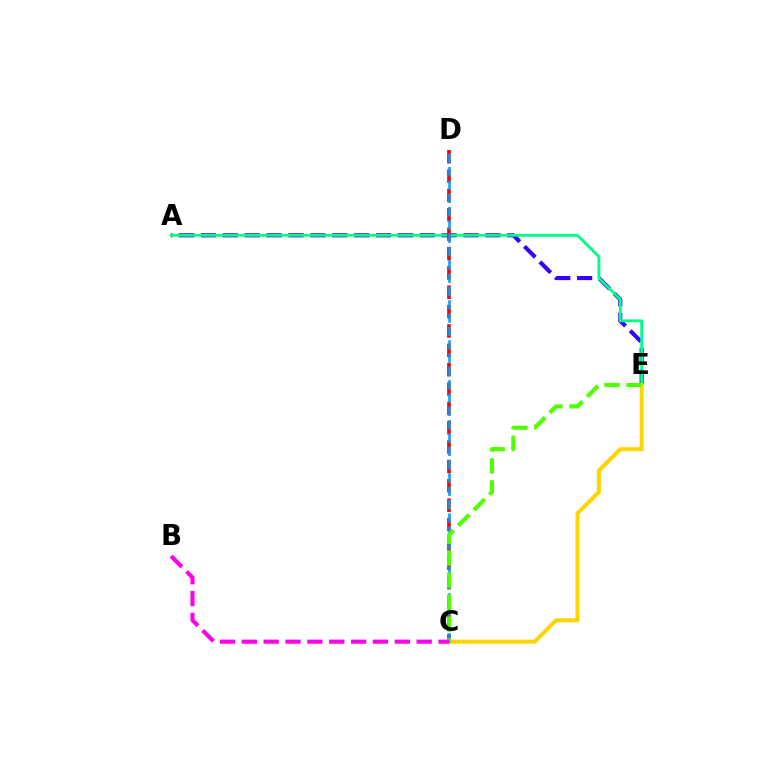{('A', 'E'): [{'color': '#3700ff', 'line_style': 'dashed', 'thickness': 2.97}, {'color': '#00ff86', 'line_style': 'solid', 'thickness': 2.05}], ('C', 'E'): [{'color': '#ffd500', 'line_style': 'solid', 'thickness': 2.9}, {'color': '#4fff00', 'line_style': 'dashed', 'thickness': 2.99}], ('C', 'D'): [{'color': '#ff0000', 'line_style': 'dashed', 'thickness': 2.63}, {'color': '#009eff', 'line_style': 'dashed', 'thickness': 1.81}], ('B', 'C'): [{'color': '#ff00ed', 'line_style': 'dashed', 'thickness': 2.97}]}